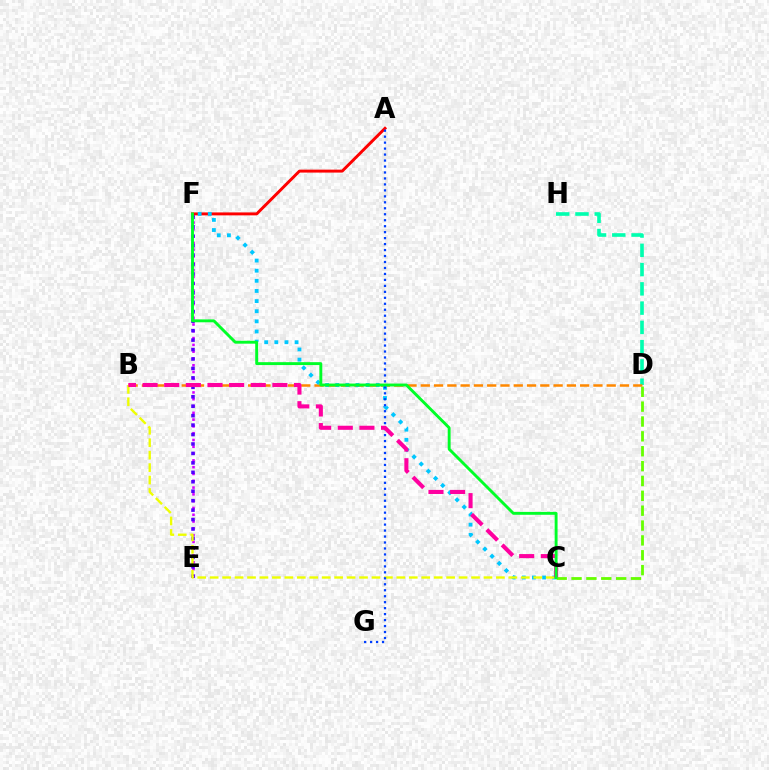{('C', 'D'): [{'color': '#66ff00', 'line_style': 'dashed', 'thickness': 2.02}], ('E', 'F'): [{'color': '#d600ff', 'line_style': 'dotted', 'thickness': 1.85}, {'color': '#4f00ff', 'line_style': 'dotted', 'thickness': 2.57}], ('D', 'H'): [{'color': '#00ffaf', 'line_style': 'dashed', 'thickness': 2.62}], ('A', 'F'): [{'color': '#ff0000', 'line_style': 'solid', 'thickness': 2.12}], ('B', 'D'): [{'color': '#ff8800', 'line_style': 'dashed', 'thickness': 1.8}], ('C', 'F'): [{'color': '#00c7ff', 'line_style': 'dotted', 'thickness': 2.75}, {'color': '#00ff27', 'line_style': 'solid', 'thickness': 2.08}], ('B', 'C'): [{'color': '#eeff00', 'line_style': 'dashed', 'thickness': 1.69}, {'color': '#ff00a0', 'line_style': 'dashed', 'thickness': 2.94}], ('A', 'G'): [{'color': '#003fff', 'line_style': 'dotted', 'thickness': 1.62}]}